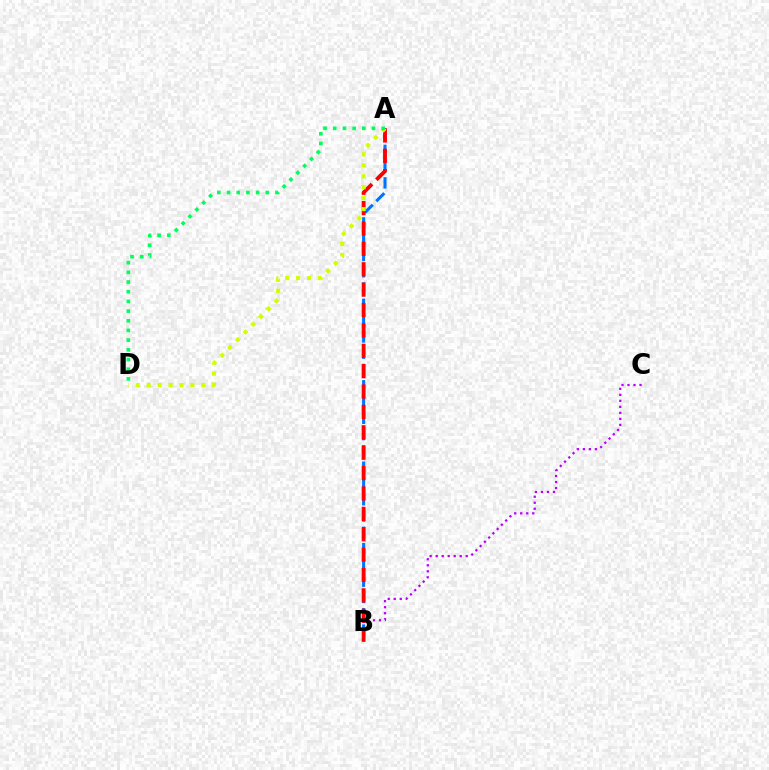{('B', 'C'): [{'color': '#b900ff', 'line_style': 'dotted', 'thickness': 1.63}], ('A', 'B'): [{'color': '#0074ff', 'line_style': 'dashed', 'thickness': 2.21}, {'color': '#ff0000', 'line_style': 'dashed', 'thickness': 2.77}], ('A', 'D'): [{'color': '#d1ff00', 'line_style': 'dotted', 'thickness': 2.97}, {'color': '#00ff5c', 'line_style': 'dotted', 'thickness': 2.63}]}